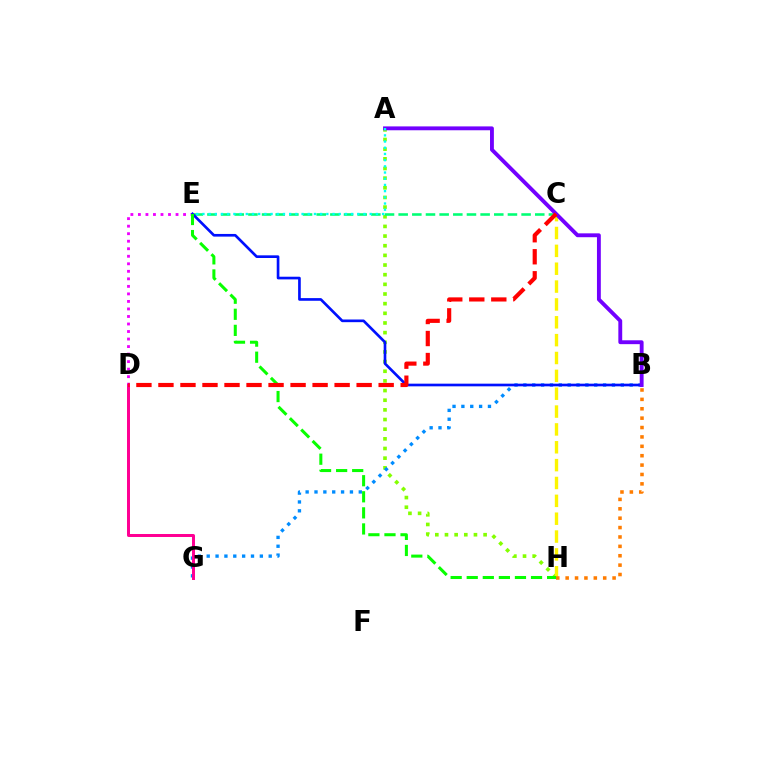{('D', 'E'): [{'color': '#ee00ff', 'line_style': 'dotted', 'thickness': 2.04}], ('A', 'H'): [{'color': '#84ff00', 'line_style': 'dotted', 'thickness': 2.62}], ('C', 'E'): [{'color': '#00ff74', 'line_style': 'dashed', 'thickness': 1.86}], ('C', 'H'): [{'color': '#fcf500', 'line_style': 'dashed', 'thickness': 2.43}], ('B', 'H'): [{'color': '#ff7c00', 'line_style': 'dotted', 'thickness': 2.55}], ('B', 'G'): [{'color': '#008cff', 'line_style': 'dotted', 'thickness': 2.41}], ('B', 'E'): [{'color': '#0010ff', 'line_style': 'solid', 'thickness': 1.92}], ('A', 'B'): [{'color': '#7200ff', 'line_style': 'solid', 'thickness': 2.78}], ('D', 'G'): [{'color': '#ff0094', 'line_style': 'solid', 'thickness': 2.15}], ('A', 'E'): [{'color': '#00fff6', 'line_style': 'dotted', 'thickness': 1.68}], ('E', 'H'): [{'color': '#08ff00', 'line_style': 'dashed', 'thickness': 2.18}], ('C', 'D'): [{'color': '#ff0000', 'line_style': 'dashed', 'thickness': 2.99}]}